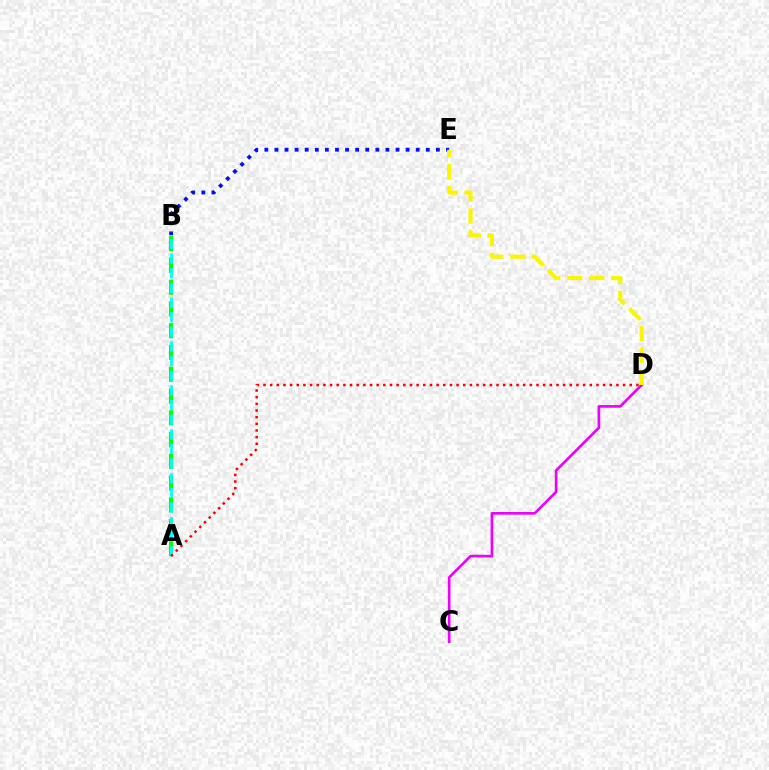{('B', 'E'): [{'color': '#0010ff', 'line_style': 'dotted', 'thickness': 2.74}], ('C', 'D'): [{'color': '#ee00ff', 'line_style': 'solid', 'thickness': 1.93}], ('A', 'B'): [{'color': '#08ff00', 'line_style': 'dashed', 'thickness': 2.96}, {'color': '#00fff6', 'line_style': 'dashed', 'thickness': 1.99}], ('A', 'D'): [{'color': '#ff0000', 'line_style': 'dotted', 'thickness': 1.81}], ('D', 'E'): [{'color': '#fcf500', 'line_style': 'dashed', 'thickness': 2.98}]}